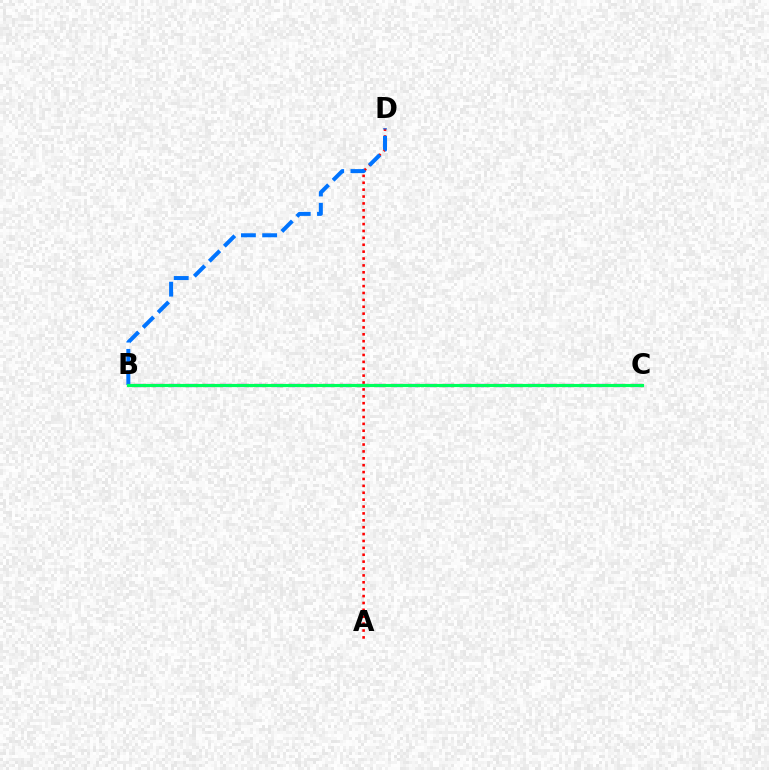{('B', 'C'): [{'color': '#d1ff00', 'line_style': 'dotted', 'thickness': 2.32}, {'color': '#b900ff', 'line_style': 'dashed', 'thickness': 2.32}, {'color': '#00ff5c', 'line_style': 'solid', 'thickness': 2.26}], ('A', 'D'): [{'color': '#ff0000', 'line_style': 'dotted', 'thickness': 1.87}], ('B', 'D'): [{'color': '#0074ff', 'line_style': 'dashed', 'thickness': 2.88}]}